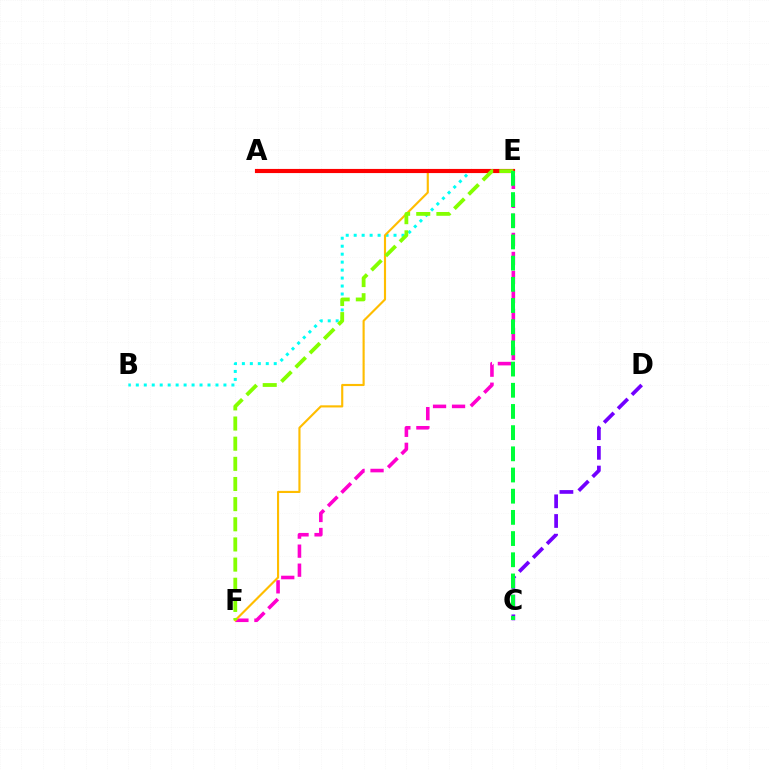{('B', 'E'): [{'color': '#00fff6', 'line_style': 'dotted', 'thickness': 2.16}], ('A', 'E'): [{'color': '#004bff', 'line_style': 'dotted', 'thickness': 2.86}, {'color': '#ff0000', 'line_style': 'solid', 'thickness': 2.98}], ('E', 'F'): [{'color': '#ff00cf', 'line_style': 'dashed', 'thickness': 2.58}, {'color': '#ffbd00', 'line_style': 'solid', 'thickness': 1.54}, {'color': '#84ff00', 'line_style': 'dashed', 'thickness': 2.74}], ('C', 'D'): [{'color': '#7200ff', 'line_style': 'dashed', 'thickness': 2.67}], ('C', 'E'): [{'color': '#00ff39', 'line_style': 'dashed', 'thickness': 2.88}]}